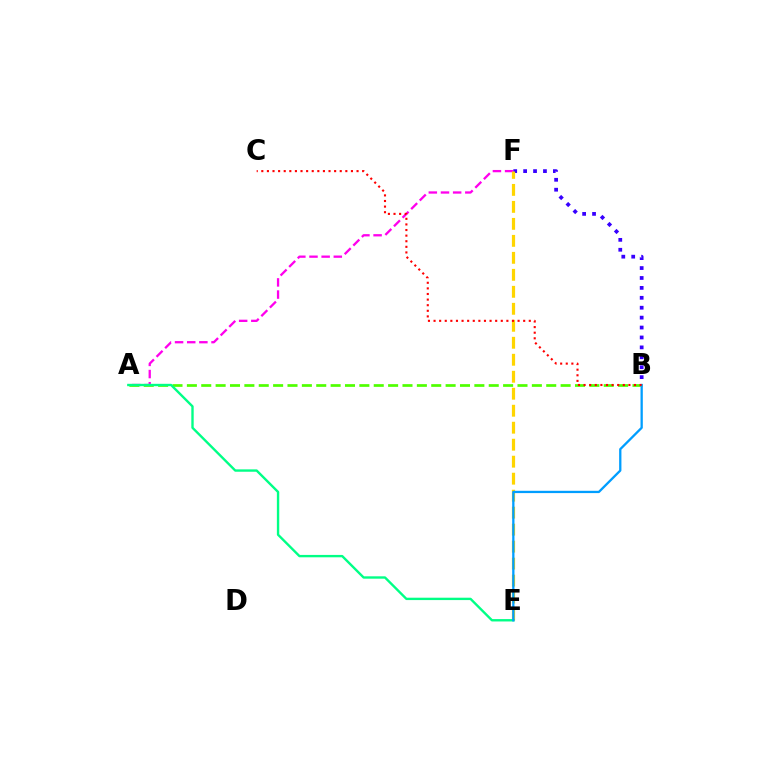{('A', 'F'): [{'color': '#ff00ed', 'line_style': 'dashed', 'thickness': 1.65}], ('B', 'F'): [{'color': '#3700ff', 'line_style': 'dotted', 'thickness': 2.69}], ('A', 'B'): [{'color': '#4fff00', 'line_style': 'dashed', 'thickness': 1.95}], ('E', 'F'): [{'color': '#ffd500', 'line_style': 'dashed', 'thickness': 2.31}], ('A', 'E'): [{'color': '#00ff86', 'line_style': 'solid', 'thickness': 1.71}], ('B', 'E'): [{'color': '#009eff', 'line_style': 'solid', 'thickness': 1.65}], ('B', 'C'): [{'color': '#ff0000', 'line_style': 'dotted', 'thickness': 1.52}]}